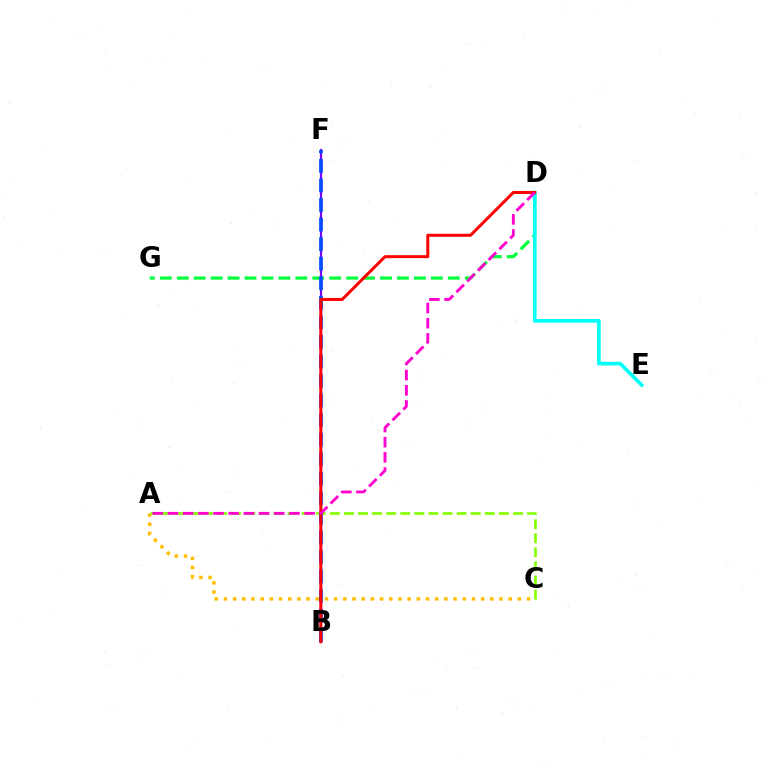{('D', 'G'): [{'color': '#00ff39', 'line_style': 'dashed', 'thickness': 2.3}], ('D', 'E'): [{'color': '#00fff6', 'line_style': 'solid', 'thickness': 2.65}], ('A', 'C'): [{'color': '#ffbd00', 'line_style': 'dotted', 'thickness': 2.5}, {'color': '#84ff00', 'line_style': 'dashed', 'thickness': 1.91}], ('B', 'F'): [{'color': '#7200ff', 'line_style': 'solid', 'thickness': 1.59}, {'color': '#004bff', 'line_style': 'dashed', 'thickness': 2.66}], ('B', 'D'): [{'color': '#ff0000', 'line_style': 'solid', 'thickness': 2.16}], ('A', 'D'): [{'color': '#ff00cf', 'line_style': 'dashed', 'thickness': 2.06}]}